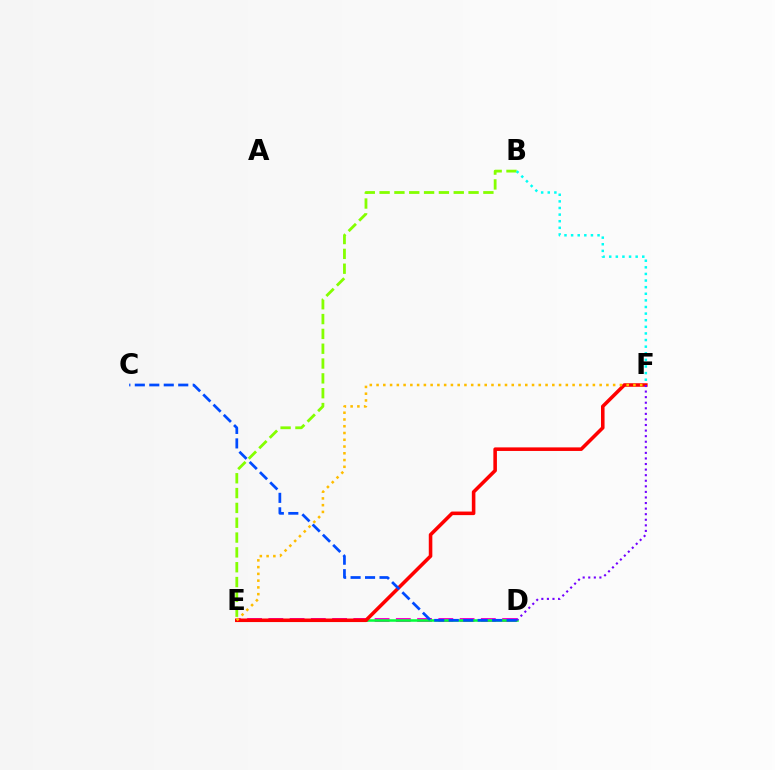{('B', 'E'): [{'color': '#84ff00', 'line_style': 'dashed', 'thickness': 2.01}], ('D', 'E'): [{'color': '#ff00cf', 'line_style': 'dashed', 'thickness': 2.89}, {'color': '#00ff39', 'line_style': 'solid', 'thickness': 1.82}], ('B', 'F'): [{'color': '#00fff6', 'line_style': 'dotted', 'thickness': 1.8}], ('E', 'F'): [{'color': '#ff0000', 'line_style': 'solid', 'thickness': 2.57}, {'color': '#ffbd00', 'line_style': 'dotted', 'thickness': 1.84}], ('D', 'F'): [{'color': '#7200ff', 'line_style': 'dotted', 'thickness': 1.51}], ('C', 'D'): [{'color': '#004bff', 'line_style': 'dashed', 'thickness': 1.97}]}